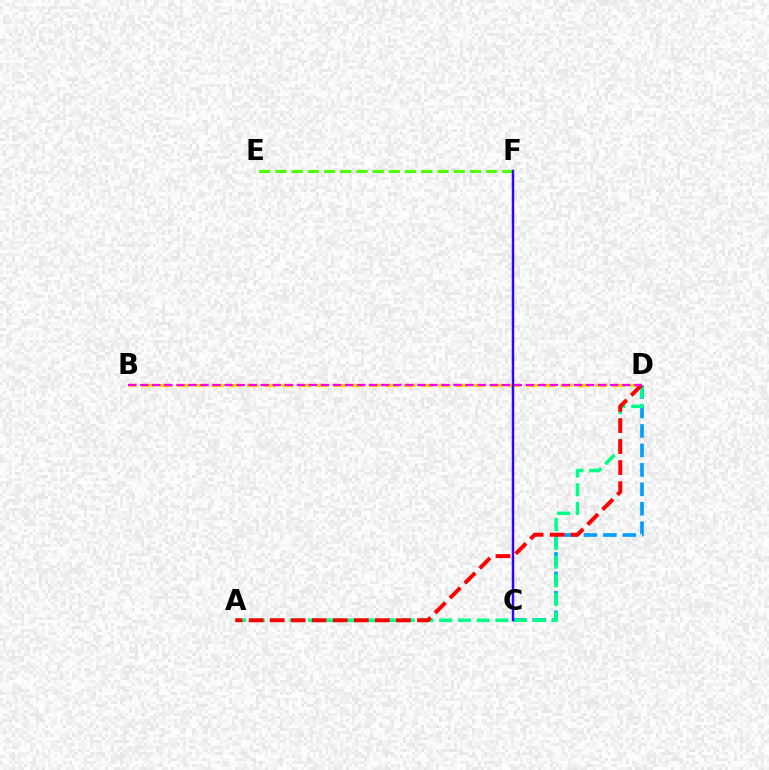{('E', 'F'): [{'color': '#4fff00', 'line_style': 'dashed', 'thickness': 2.2}], ('C', 'D'): [{'color': '#009eff', 'line_style': 'dashed', 'thickness': 2.64}], ('B', 'D'): [{'color': '#ffd500', 'line_style': 'dashed', 'thickness': 2.37}, {'color': '#ff00ed', 'line_style': 'dashed', 'thickness': 1.64}], ('A', 'D'): [{'color': '#00ff86', 'line_style': 'dashed', 'thickness': 2.55}, {'color': '#ff0000', 'line_style': 'dashed', 'thickness': 2.86}], ('C', 'F'): [{'color': '#3700ff', 'line_style': 'solid', 'thickness': 1.77}]}